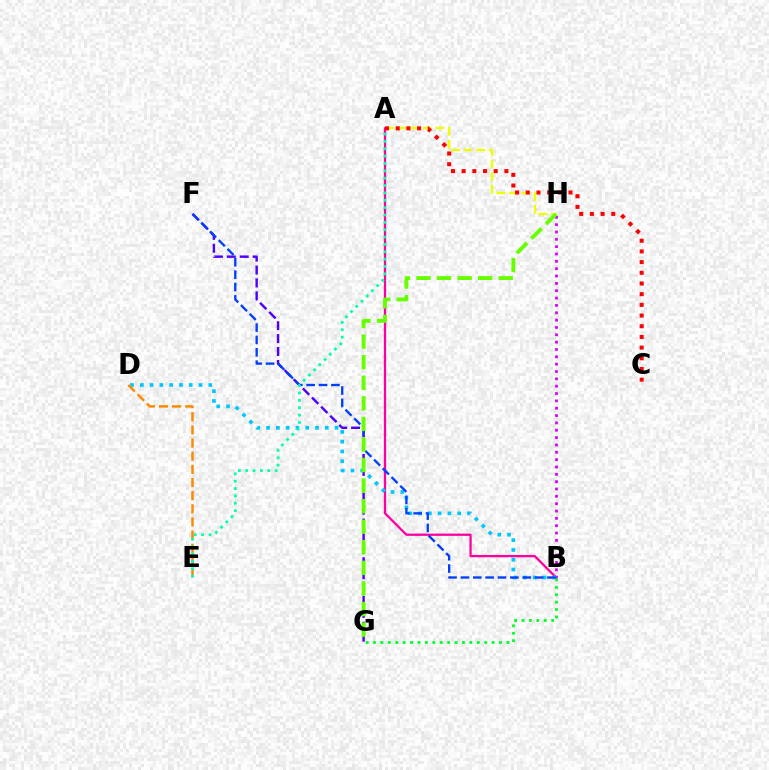{('A', 'B'): [{'color': '#ff00a0', 'line_style': 'solid', 'thickness': 1.63}], ('B', 'H'): [{'color': '#d600ff', 'line_style': 'dotted', 'thickness': 2.0}], ('F', 'G'): [{'color': '#4f00ff', 'line_style': 'dashed', 'thickness': 1.75}], ('A', 'H'): [{'color': '#eeff00', 'line_style': 'dashed', 'thickness': 1.71}], ('B', 'D'): [{'color': '#00c7ff', 'line_style': 'dotted', 'thickness': 2.66}], ('B', 'G'): [{'color': '#00ff27', 'line_style': 'dotted', 'thickness': 2.01}], ('D', 'E'): [{'color': '#ff8800', 'line_style': 'dashed', 'thickness': 1.79}], ('B', 'F'): [{'color': '#003fff', 'line_style': 'dashed', 'thickness': 1.68}], ('A', 'E'): [{'color': '#00ffaf', 'line_style': 'dotted', 'thickness': 2.0}], ('A', 'C'): [{'color': '#ff0000', 'line_style': 'dotted', 'thickness': 2.9}], ('G', 'H'): [{'color': '#66ff00', 'line_style': 'dashed', 'thickness': 2.79}]}